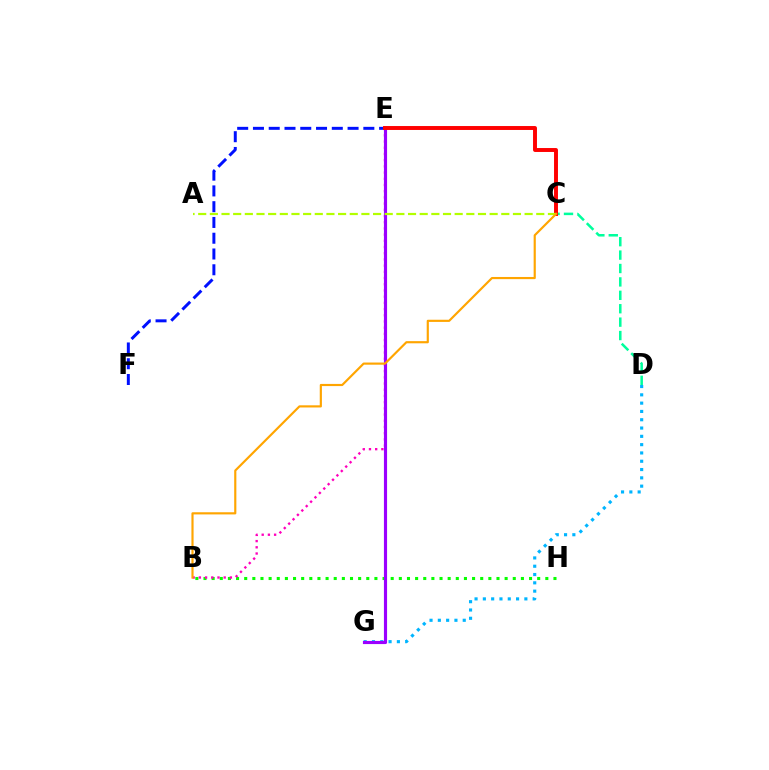{('B', 'H'): [{'color': '#08ff00', 'line_style': 'dotted', 'thickness': 2.21}], ('B', 'E'): [{'color': '#ff00bd', 'line_style': 'dotted', 'thickness': 1.69}], ('E', 'F'): [{'color': '#0010ff', 'line_style': 'dashed', 'thickness': 2.14}], ('D', 'G'): [{'color': '#00b5ff', 'line_style': 'dotted', 'thickness': 2.26}], ('E', 'G'): [{'color': '#9b00ff', 'line_style': 'solid', 'thickness': 2.26}], ('C', 'D'): [{'color': '#00ff9d', 'line_style': 'dashed', 'thickness': 1.82}], ('C', 'E'): [{'color': '#ff0000', 'line_style': 'solid', 'thickness': 2.83}], ('A', 'C'): [{'color': '#b3ff00', 'line_style': 'dashed', 'thickness': 1.58}], ('B', 'C'): [{'color': '#ffa500', 'line_style': 'solid', 'thickness': 1.56}]}